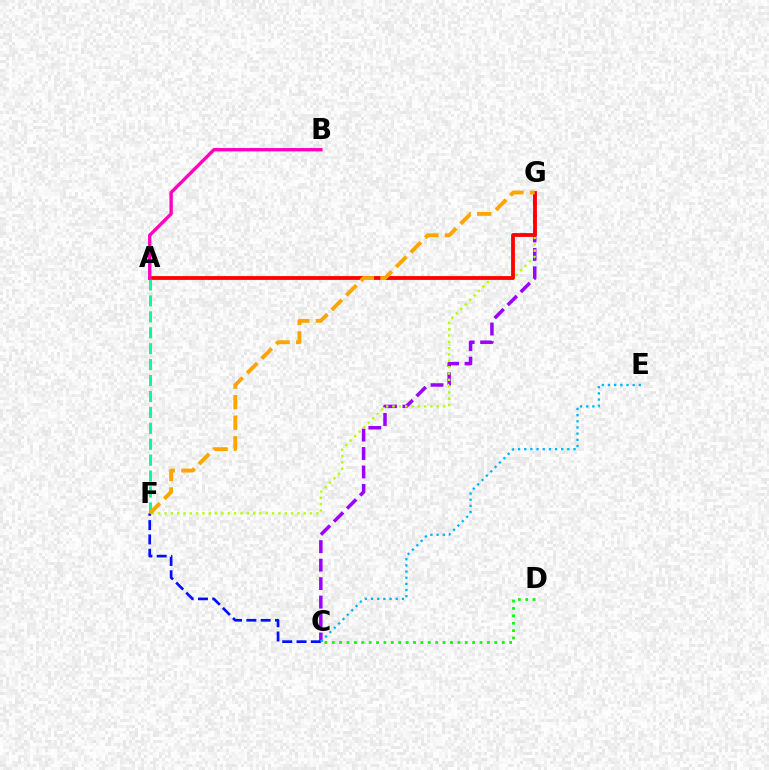{('C', 'G'): [{'color': '#9b00ff', 'line_style': 'dashed', 'thickness': 2.51}], ('F', 'G'): [{'color': '#b3ff00', 'line_style': 'dotted', 'thickness': 1.72}, {'color': '#ffa500', 'line_style': 'dashed', 'thickness': 2.79}], ('C', 'D'): [{'color': '#08ff00', 'line_style': 'dotted', 'thickness': 2.01}], ('A', 'G'): [{'color': '#ff0000', 'line_style': 'solid', 'thickness': 2.73}], ('A', 'F'): [{'color': '#00ff9d', 'line_style': 'dashed', 'thickness': 2.16}], ('C', 'F'): [{'color': '#0010ff', 'line_style': 'dashed', 'thickness': 1.94}], ('A', 'B'): [{'color': '#ff00bd', 'line_style': 'solid', 'thickness': 2.42}], ('C', 'E'): [{'color': '#00b5ff', 'line_style': 'dotted', 'thickness': 1.67}]}